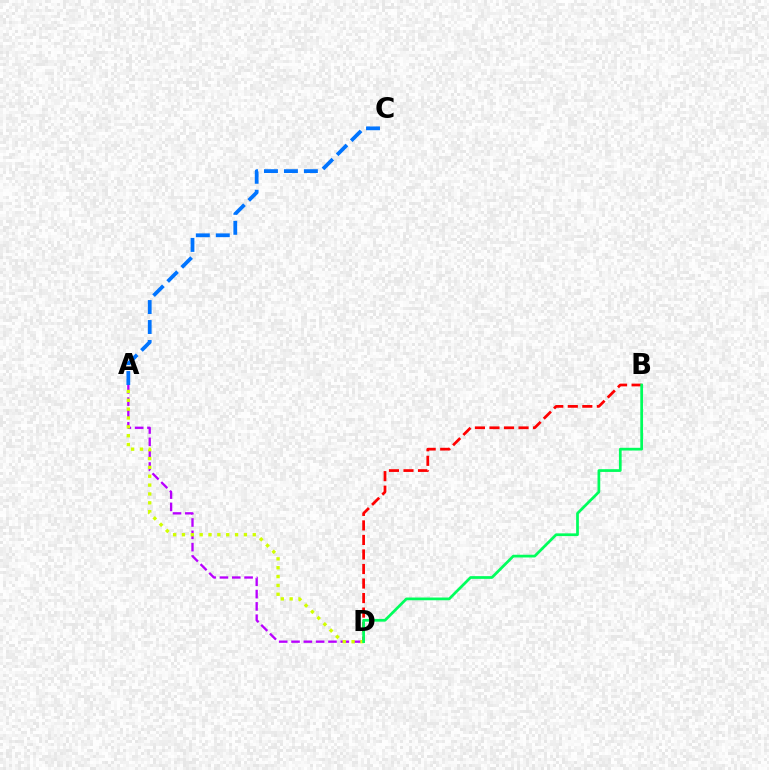{('B', 'D'): [{'color': '#ff0000', 'line_style': 'dashed', 'thickness': 1.97}, {'color': '#00ff5c', 'line_style': 'solid', 'thickness': 1.97}], ('A', 'D'): [{'color': '#b900ff', 'line_style': 'dashed', 'thickness': 1.67}, {'color': '#d1ff00', 'line_style': 'dotted', 'thickness': 2.4}], ('A', 'C'): [{'color': '#0074ff', 'line_style': 'dashed', 'thickness': 2.71}]}